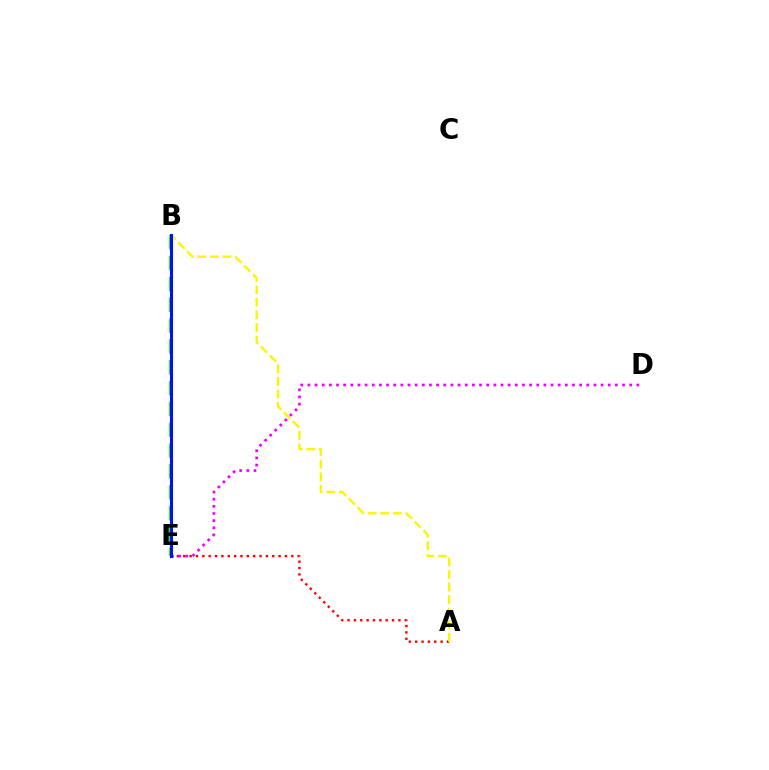{('A', 'E'): [{'color': '#ff0000', 'line_style': 'dotted', 'thickness': 1.73}], ('D', 'E'): [{'color': '#ee00ff', 'line_style': 'dotted', 'thickness': 1.94}], ('B', 'E'): [{'color': '#00fff6', 'line_style': 'dashed', 'thickness': 2.18}, {'color': '#08ff00', 'line_style': 'dashed', 'thickness': 2.83}, {'color': '#0010ff', 'line_style': 'solid', 'thickness': 2.18}], ('A', 'B'): [{'color': '#fcf500', 'line_style': 'dashed', 'thickness': 1.71}]}